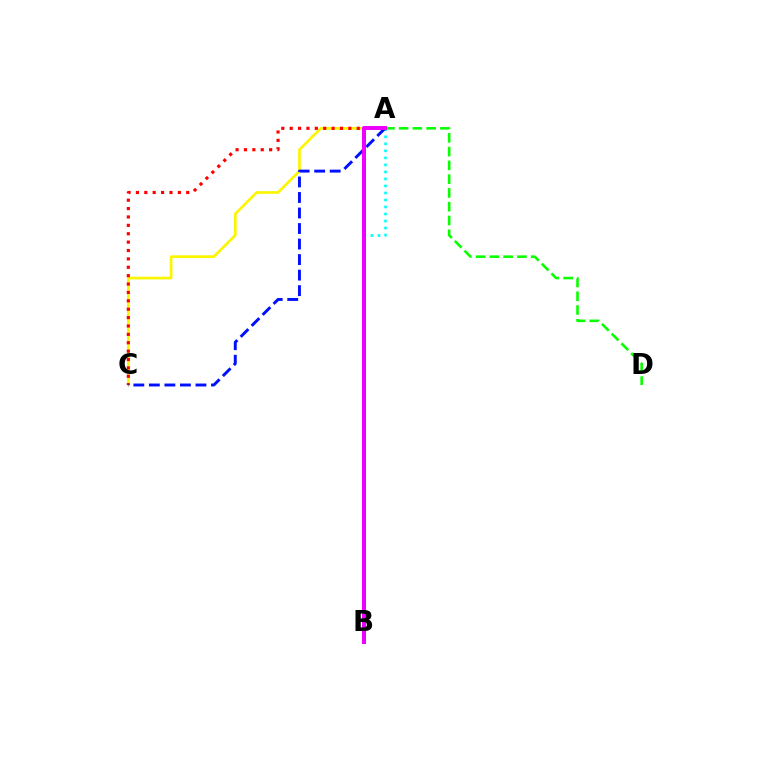{('A', 'C'): [{'color': '#fcf500', 'line_style': 'solid', 'thickness': 1.94}, {'color': '#ff0000', 'line_style': 'dotted', 'thickness': 2.28}, {'color': '#0010ff', 'line_style': 'dashed', 'thickness': 2.11}], ('A', 'D'): [{'color': '#08ff00', 'line_style': 'dashed', 'thickness': 1.87}], ('A', 'B'): [{'color': '#00fff6', 'line_style': 'dotted', 'thickness': 1.91}, {'color': '#ee00ff', 'line_style': 'solid', 'thickness': 2.89}]}